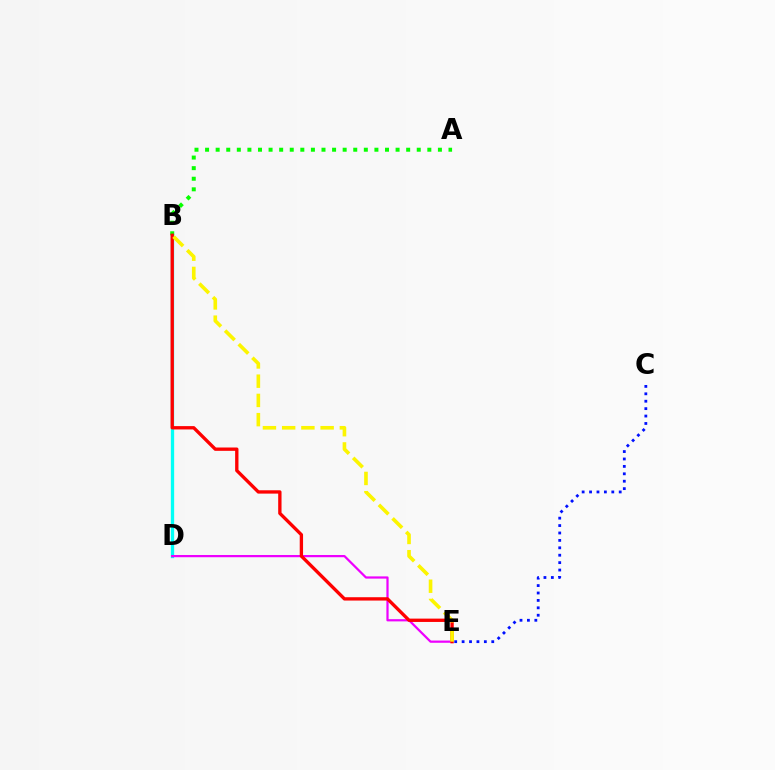{('C', 'E'): [{'color': '#0010ff', 'line_style': 'dotted', 'thickness': 2.01}], ('B', 'D'): [{'color': '#00fff6', 'line_style': 'solid', 'thickness': 2.39}], ('A', 'B'): [{'color': '#08ff00', 'line_style': 'dotted', 'thickness': 2.88}], ('D', 'E'): [{'color': '#ee00ff', 'line_style': 'solid', 'thickness': 1.6}], ('B', 'E'): [{'color': '#ff0000', 'line_style': 'solid', 'thickness': 2.4}, {'color': '#fcf500', 'line_style': 'dashed', 'thickness': 2.61}]}